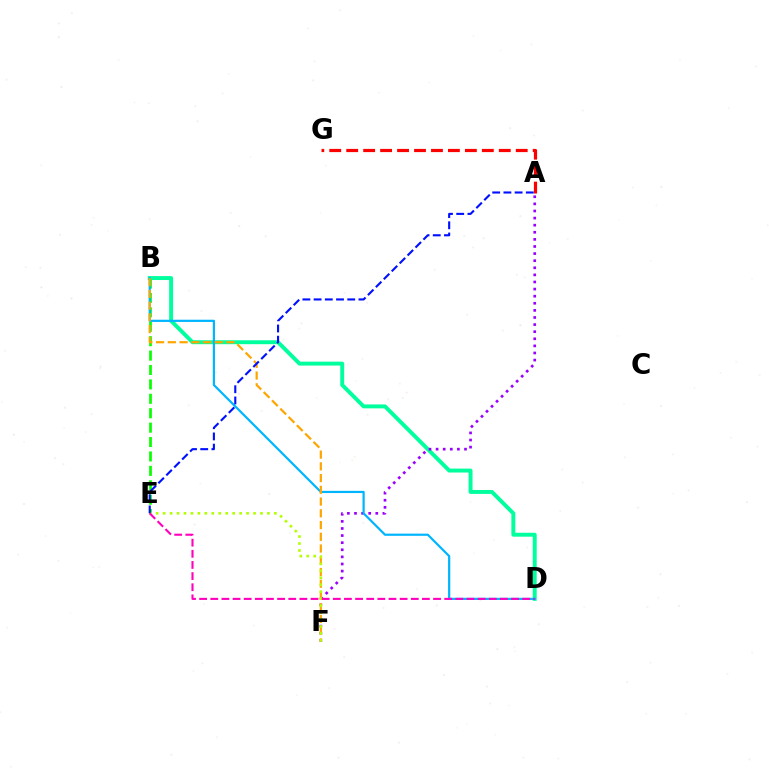{('B', 'E'): [{'color': '#08ff00', 'line_style': 'dashed', 'thickness': 1.96}], ('B', 'D'): [{'color': '#00ff9d', 'line_style': 'solid', 'thickness': 2.83}, {'color': '#00b5ff', 'line_style': 'solid', 'thickness': 1.59}], ('A', 'G'): [{'color': '#ff0000', 'line_style': 'dashed', 'thickness': 2.3}], ('A', 'F'): [{'color': '#9b00ff', 'line_style': 'dotted', 'thickness': 1.93}], ('B', 'F'): [{'color': '#ffa500', 'line_style': 'dashed', 'thickness': 1.59}], ('E', 'F'): [{'color': '#b3ff00', 'line_style': 'dotted', 'thickness': 1.89}], ('A', 'E'): [{'color': '#0010ff', 'line_style': 'dashed', 'thickness': 1.52}], ('D', 'E'): [{'color': '#ff00bd', 'line_style': 'dashed', 'thickness': 1.51}]}